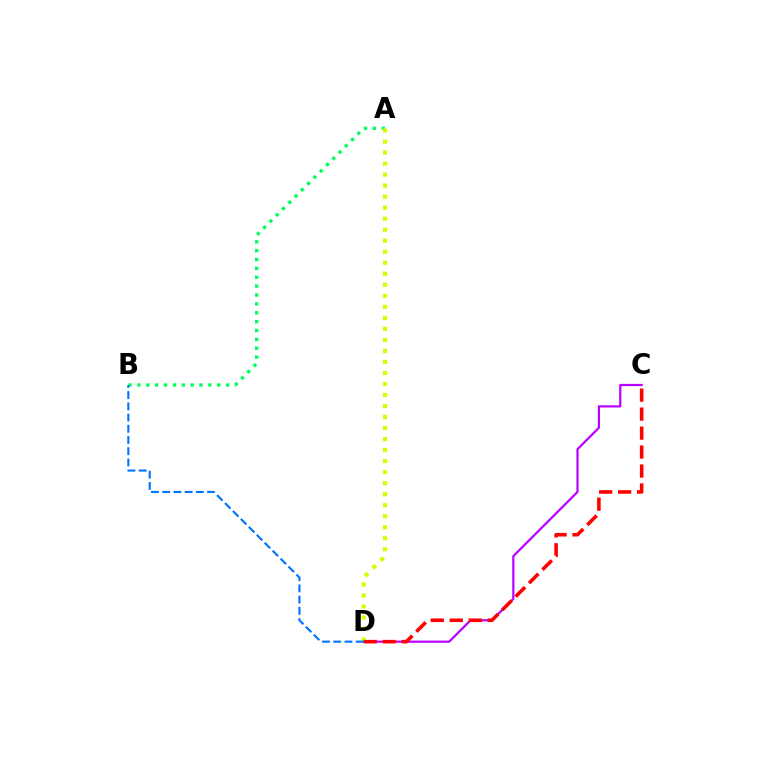{('A', 'B'): [{'color': '#00ff5c', 'line_style': 'dotted', 'thickness': 2.41}], ('C', 'D'): [{'color': '#b900ff', 'line_style': 'solid', 'thickness': 1.59}, {'color': '#ff0000', 'line_style': 'dashed', 'thickness': 2.58}], ('A', 'D'): [{'color': '#d1ff00', 'line_style': 'dotted', 'thickness': 2.99}], ('B', 'D'): [{'color': '#0074ff', 'line_style': 'dashed', 'thickness': 1.52}]}